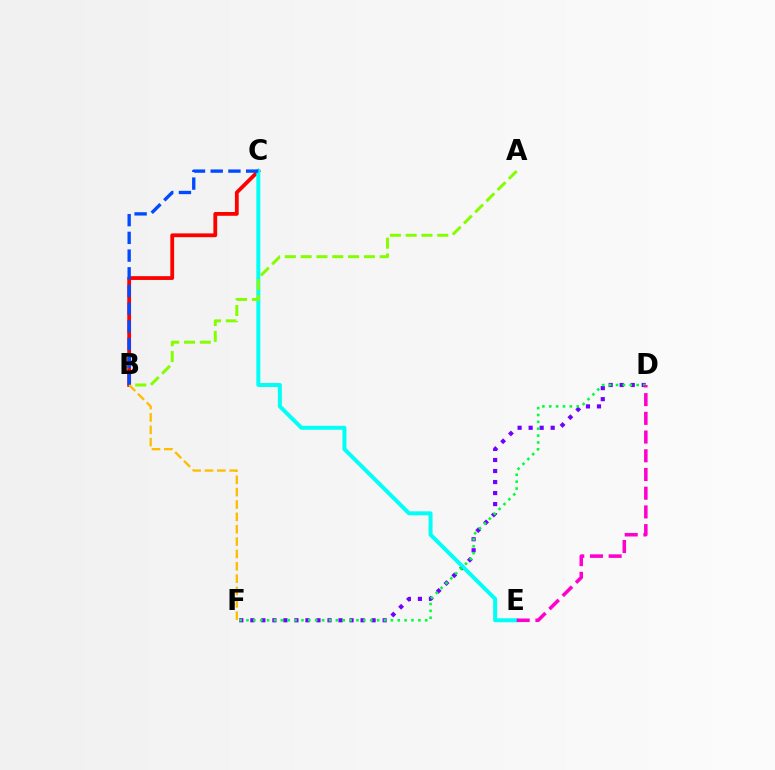{('B', 'C'): [{'color': '#ff0000', 'line_style': 'solid', 'thickness': 2.74}, {'color': '#004bff', 'line_style': 'dashed', 'thickness': 2.41}], ('D', 'F'): [{'color': '#7200ff', 'line_style': 'dotted', 'thickness': 3.0}, {'color': '#00ff39', 'line_style': 'dotted', 'thickness': 1.87}], ('C', 'E'): [{'color': '#00fff6', 'line_style': 'solid', 'thickness': 2.86}], ('A', 'B'): [{'color': '#84ff00', 'line_style': 'dashed', 'thickness': 2.15}], ('B', 'F'): [{'color': '#ffbd00', 'line_style': 'dashed', 'thickness': 1.68}], ('D', 'E'): [{'color': '#ff00cf', 'line_style': 'dashed', 'thickness': 2.54}]}